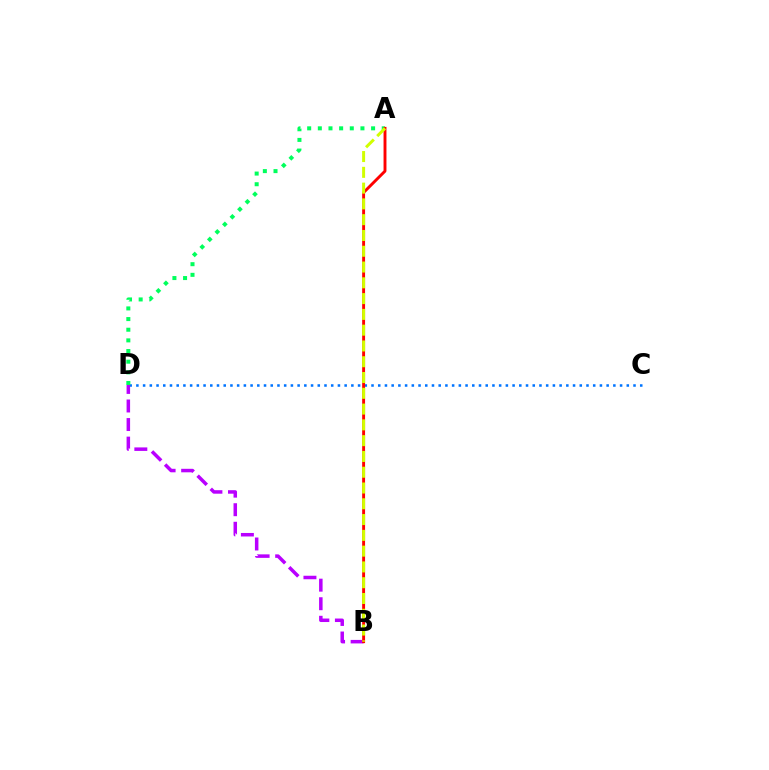{('C', 'D'): [{'color': '#0074ff', 'line_style': 'dotted', 'thickness': 1.83}], ('B', 'D'): [{'color': '#b900ff', 'line_style': 'dashed', 'thickness': 2.52}], ('A', 'D'): [{'color': '#00ff5c', 'line_style': 'dotted', 'thickness': 2.89}], ('A', 'B'): [{'color': '#ff0000', 'line_style': 'solid', 'thickness': 2.09}, {'color': '#d1ff00', 'line_style': 'dashed', 'thickness': 2.14}]}